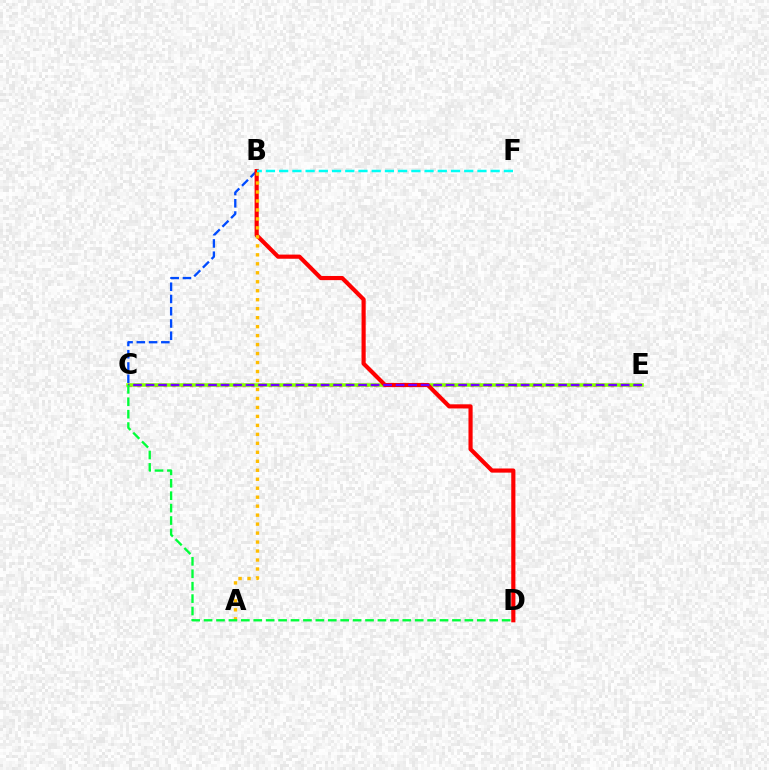{('C', 'E'): [{'color': '#ff00cf', 'line_style': 'dotted', 'thickness': 2.38}, {'color': '#84ff00', 'line_style': 'solid', 'thickness': 2.53}, {'color': '#7200ff', 'line_style': 'dashed', 'thickness': 1.7}], ('B', 'C'): [{'color': '#004bff', 'line_style': 'dashed', 'thickness': 1.66}], ('B', 'D'): [{'color': '#ff0000', 'line_style': 'solid', 'thickness': 2.99}], ('A', 'B'): [{'color': '#ffbd00', 'line_style': 'dotted', 'thickness': 2.44}], ('B', 'F'): [{'color': '#00fff6', 'line_style': 'dashed', 'thickness': 1.8}], ('C', 'D'): [{'color': '#00ff39', 'line_style': 'dashed', 'thickness': 1.69}]}